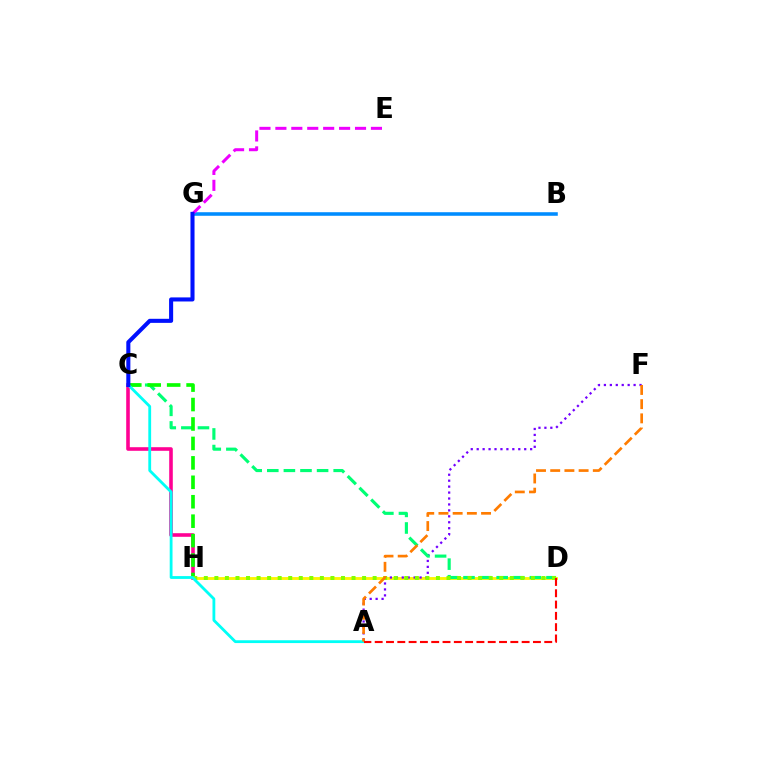{('B', 'G'): [{'color': '#008cff', 'line_style': 'solid', 'thickness': 2.56}], ('D', 'H'): [{'color': '#fcf500', 'line_style': 'solid', 'thickness': 2.07}, {'color': '#84ff00', 'line_style': 'dotted', 'thickness': 2.87}], ('A', 'F'): [{'color': '#7200ff', 'line_style': 'dotted', 'thickness': 1.61}, {'color': '#ff7c00', 'line_style': 'dashed', 'thickness': 1.93}], ('C', 'H'): [{'color': '#ff0094', 'line_style': 'solid', 'thickness': 2.59}, {'color': '#08ff00', 'line_style': 'dashed', 'thickness': 2.64}], ('C', 'D'): [{'color': '#00ff74', 'line_style': 'dashed', 'thickness': 2.25}], ('E', 'G'): [{'color': '#ee00ff', 'line_style': 'dashed', 'thickness': 2.16}], ('A', 'C'): [{'color': '#00fff6', 'line_style': 'solid', 'thickness': 2.02}], ('A', 'D'): [{'color': '#ff0000', 'line_style': 'dashed', 'thickness': 1.54}], ('C', 'G'): [{'color': '#0010ff', 'line_style': 'solid', 'thickness': 2.93}]}